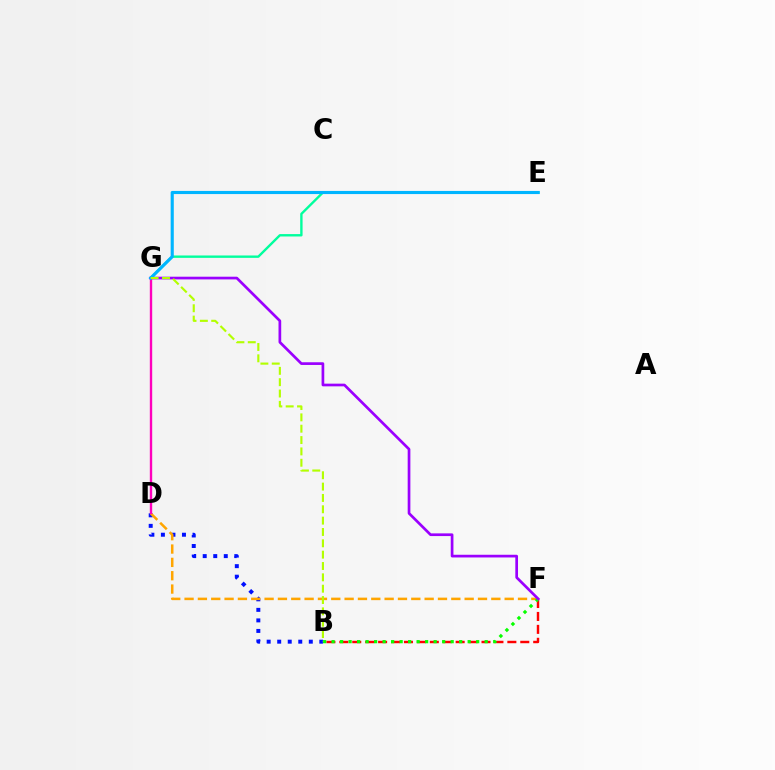{('B', 'F'): [{'color': '#ff0000', 'line_style': 'dashed', 'thickness': 1.76}, {'color': '#08ff00', 'line_style': 'dotted', 'thickness': 2.31}], ('B', 'D'): [{'color': '#0010ff', 'line_style': 'dotted', 'thickness': 2.86}], ('E', 'G'): [{'color': '#00ff9d', 'line_style': 'solid', 'thickness': 1.71}, {'color': '#00b5ff', 'line_style': 'solid', 'thickness': 2.25}], ('D', 'F'): [{'color': '#ffa500', 'line_style': 'dashed', 'thickness': 1.81}], ('D', 'G'): [{'color': '#ff00bd', 'line_style': 'solid', 'thickness': 1.71}], ('F', 'G'): [{'color': '#9b00ff', 'line_style': 'solid', 'thickness': 1.94}], ('B', 'G'): [{'color': '#b3ff00', 'line_style': 'dashed', 'thickness': 1.54}]}